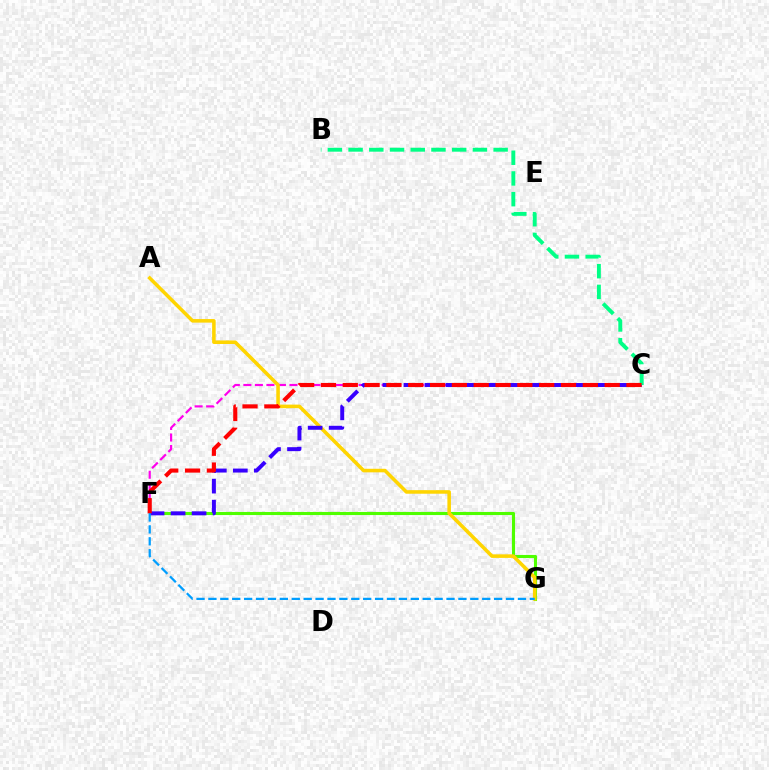{('F', 'G'): [{'color': '#4fff00', 'line_style': 'solid', 'thickness': 2.23}, {'color': '#009eff', 'line_style': 'dashed', 'thickness': 1.62}], ('C', 'F'): [{'color': '#ff00ed', 'line_style': 'dashed', 'thickness': 1.57}, {'color': '#3700ff', 'line_style': 'dashed', 'thickness': 2.85}, {'color': '#ff0000', 'line_style': 'dashed', 'thickness': 2.96}], ('A', 'G'): [{'color': '#ffd500', 'line_style': 'solid', 'thickness': 2.56}], ('B', 'C'): [{'color': '#00ff86', 'line_style': 'dashed', 'thickness': 2.81}]}